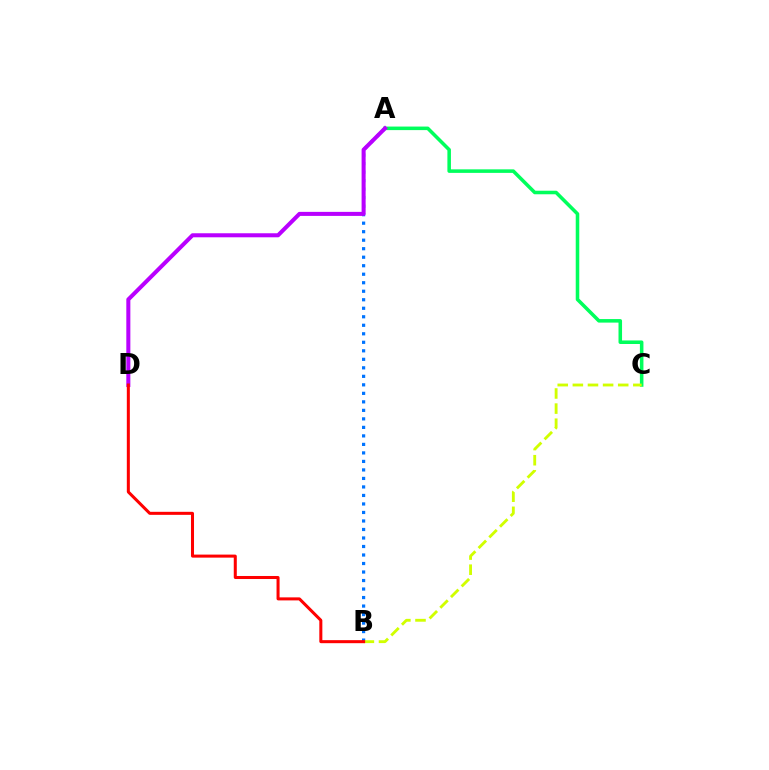{('A', 'B'): [{'color': '#0074ff', 'line_style': 'dotted', 'thickness': 2.31}], ('A', 'C'): [{'color': '#00ff5c', 'line_style': 'solid', 'thickness': 2.55}], ('B', 'C'): [{'color': '#d1ff00', 'line_style': 'dashed', 'thickness': 2.05}], ('A', 'D'): [{'color': '#b900ff', 'line_style': 'solid', 'thickness': 2.9}], ('B', 'D'): [{'color': '#ff0000', 'line_style': 'solid', 'thickness': 2.18}]}